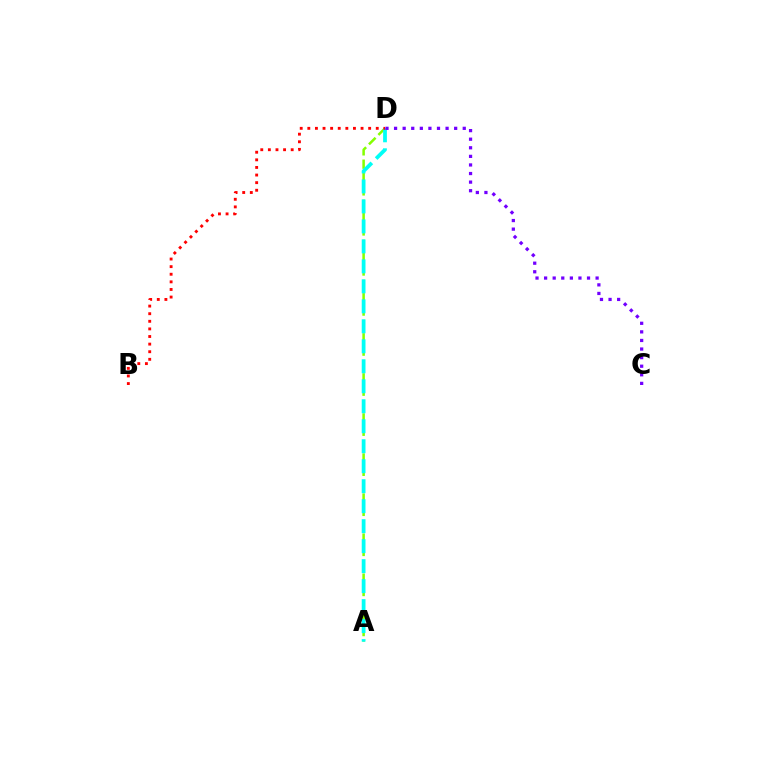{('A', 'D'): [{'color': '#84ff00', 'line_style': 'dashed', 'thickness': 1.81}, {'color': '#00fff6', 'line_style': 'dashed', 'thickness': 2.72}], ('C', 'D'): [{'color': '#7200ff', 'line_style': 'dotted', 'thickness': 2.33}], ('B', 'D'): [{'color': '#ff0000', 'line_style': 'dotted', 'thickness': 2.07}]}